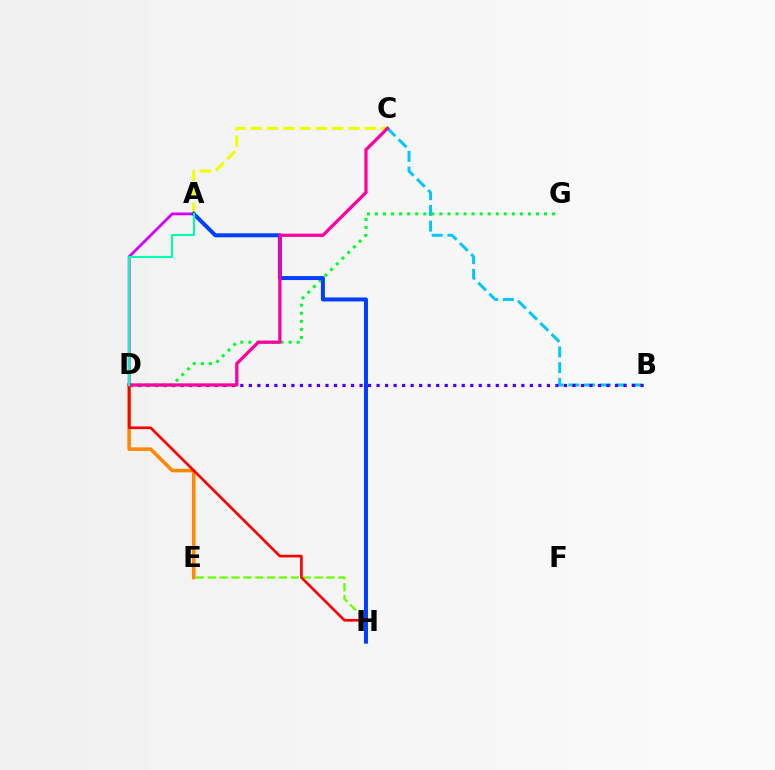{('A', 'D'): [{'color': '#d600ff', 'line_style': 'solid', 'thickness': 2.01}, {'color': '#00ffaf', 'line_style': 'solid', 'thickness': 1.53}], ('E', 'H'): [{'color': '#66ff00', 'line_style': 'dashed', 'thickness': 1.61}], ('B', 'C'): [{'color': '#00c7ff', 'line_style': 'dashed', 'thickness': 2.14}], ('B', 'D'): [{'color': '#4f00ff', 'line_style': 'dotted', 'thickness': 2.31}], ('D', 'E'): [{'color': '#ff8800', 'line_style': 'solid', 'thickness': 2.58}], ('D', 'H'): [{'color': '#ff0000', 'line_style': 'solid', 'thickness': 1.92}], ('D', 'G'): [{'color': '#00ff27', 'line_style': 'dotted', 'thickness': 2.19}], ('A', 'C'): [{'color': '#eeff00', 'line_style': 'dashed', 'thickness': 2.21}], ('A', 'H'): [{'color': '#003fff', 'line_style': 'solid', 'thickness': 2.88}], ('C', 'D'): [{'color': '#ff00a0', 'line_style': 'solid', 'thickness': 2.35}]}